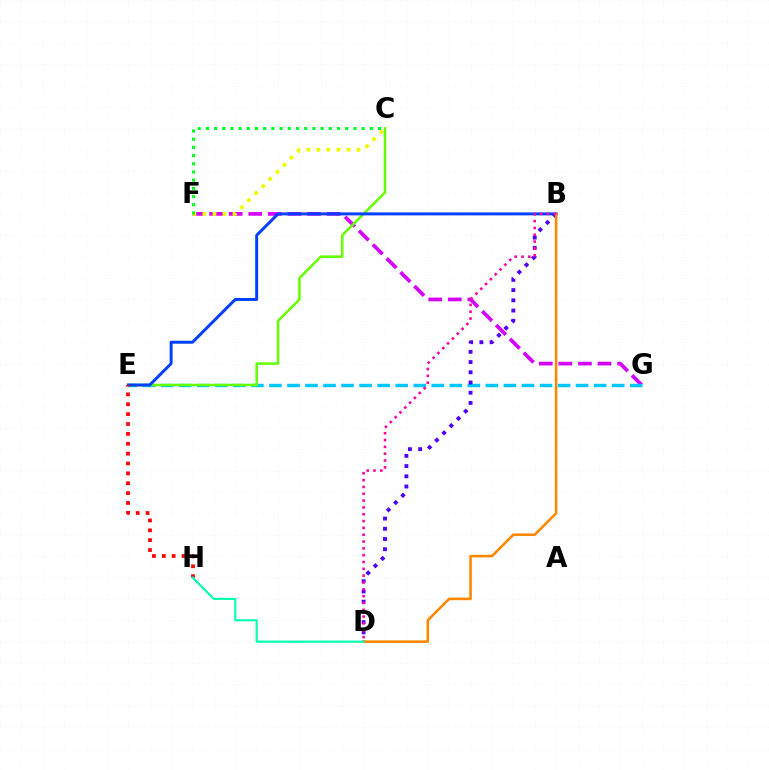{('F', 'G'): [{'color': '#d600ff', 'line_style': 'dashed', 'thickness': 2.66}], ('E', 'G'): [{'color': '#00c7ff', 'line_style': 'dashed', 'thickness': 2.45}], ('B', 'D'): [{'color': '#4f00ff', 'line_style': 'dotted', 'thickness': 2.78}, {'color': '#ff8800', 'line_style': 'solid', 'thickness': 1.86}, {'color': '#ff00a0', 'line_style': 'dotted', 'thickness': 1.85}], ('C', 'E'): [{'color': '#66ff00', 'line_style': 'solid', 'thickness': 1.8}], ('C', 'F'): [{'color': '#eeff00', 'line_style': 'dotted', 'thickness': 2.73}, {'color': '#00ff27', 'line_style': 'dotted', 'thickness': 2.23}], ('B', 'E'): [{'color': '#003fff', 'line_style': 'solid', 'thickness': 2.14}], ('E', 'H'): [{'color': '#ff0000', 'line_style': 'dotted', 'thickness': 2.68}], ('D', 'H'): [{'color': '#00ffaf', 'line_style': 'solid', 'thickness': 1.54}]}